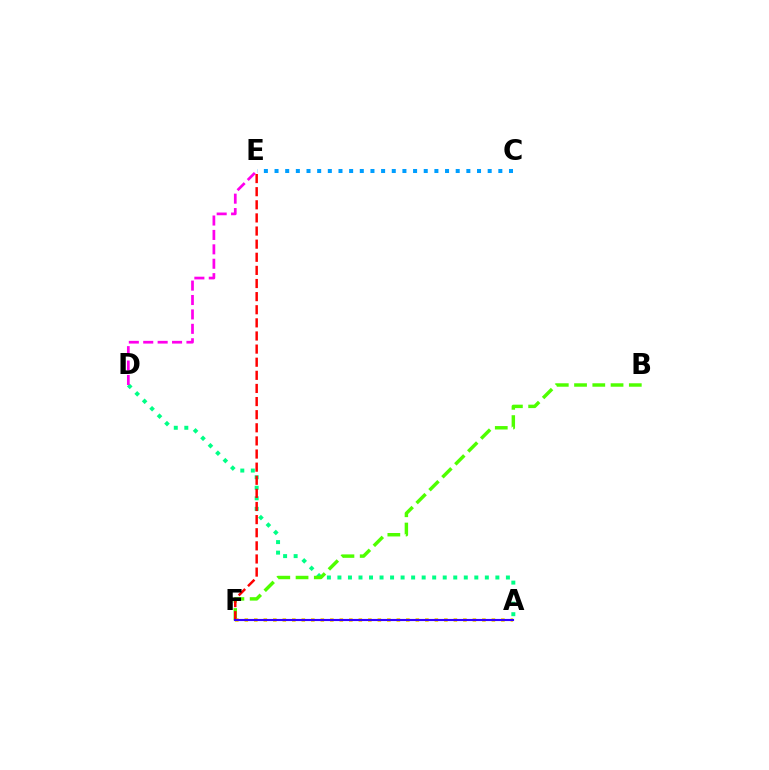{('A', 'D'): [{'color': '#00ff86', 'line_style': 'dotted', 'thickness': 2.86}], ('D', 'E'): [{'color': '#ff00ed', 'line_style': 'dashed', 'thickness': 1.96}], ('B', 'F'): [{'color': '#4fff00', 'line_style': 'dashed', 'thickness': 2.48}], ('A', 'F'): [{'color': '#ffd500', 'line_style': 'dotted', 'thickness': 2.58}, {'color': '#3700ff', 'line_style': 'solid', 'thickness': 1.54}], ('C', 'E'): [{'color': '#009eff', 'line_style': 'dotted', 'thickness': 2.9}], ('E', 'F'): [{'color': '#ff0000', 'line_style': 'dashed', 'thickness': 1.78}]}